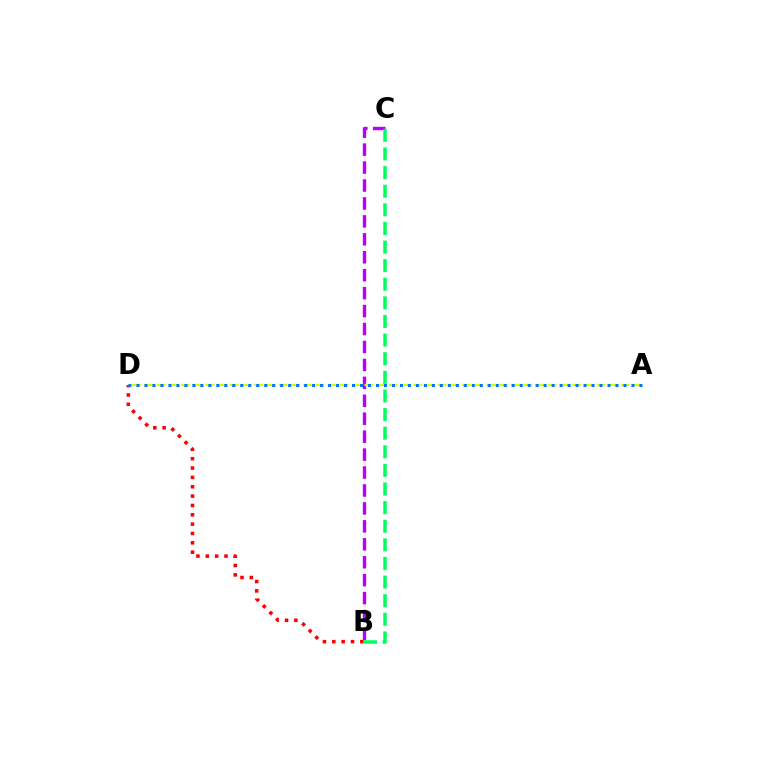{('B', 'C'): [{'color': '#b900ff', 'line_style': 'dashed', 'thickness': 2.44}, {'color': '#00ff5c', 'line_style': 'dashed', 'thickness': 2.53}], ('A', 'D'): [{'color': '#d1ff00', 'line_style': 'dashed', 'thickness': 1.66}, {'color': '#0074ff', 'line_style': 'dotted', 'thickness': 2.17}], ('B', 'D'): [{'color': '#ff0000', 'line_style': 'dotted', 'thickness': 2.54}]}